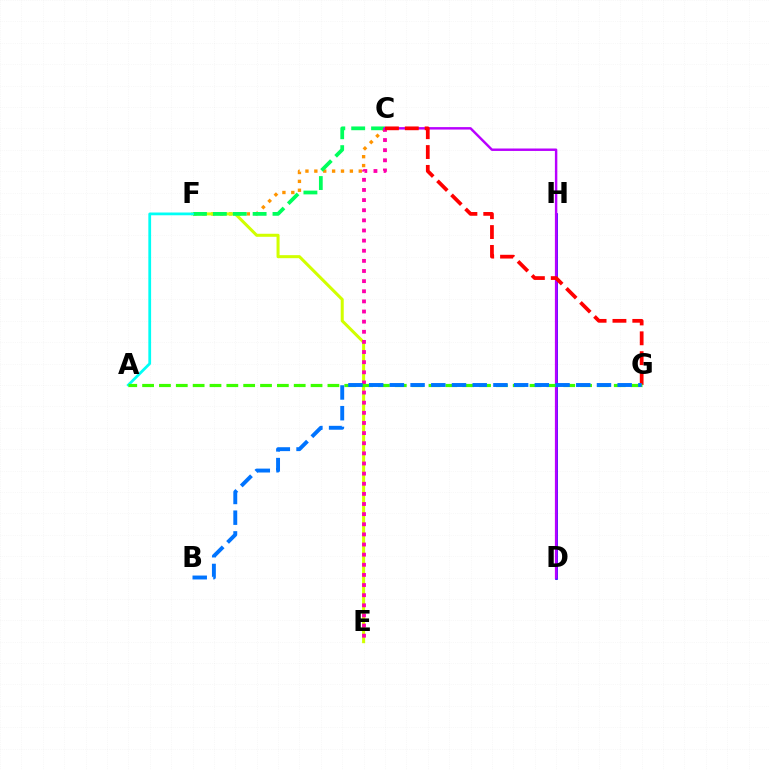{('C', 'F'): [{'color': '#ff9400', 'line_style': 'dotted', 'thickness': 2.41}, {'color': '#00ff5c', 'line_style': 'dashed', 'thickness': 2.7}], ('E', 'F'): [{'color': '#d1ff00', 'line_style': 'solid', 'thickness': 2.19}], ('D', 'H'): [{'color': '#2500ff', 'line_style': 'solid', 'thickness': 1.94}], ('C', 'E'): [{'color': '#ff00ac', 'line_style': 'dotted', 'thickness': 2.75}], ('A', 'F'): [{'color': '#00fff6', 'line_style': 'solid', 'thickness': 1.99}], ('C', 'D'): [{'color': '#b900ff', 'line_style': 'solid', 'thickness': 1.76}], ('C', 'G'): [{'color': '#ff0000', 'line_style': 'dashed', 'thickness': 2.7}], ('A', 'G'): [{'color': '#3dff00', 'line_style': 'dashed', 'thickness': 2.29}], ('B', 'G'): [{'color': '#0074ff', 'line_style': 'dashed', 'thickness': 2.81}]}